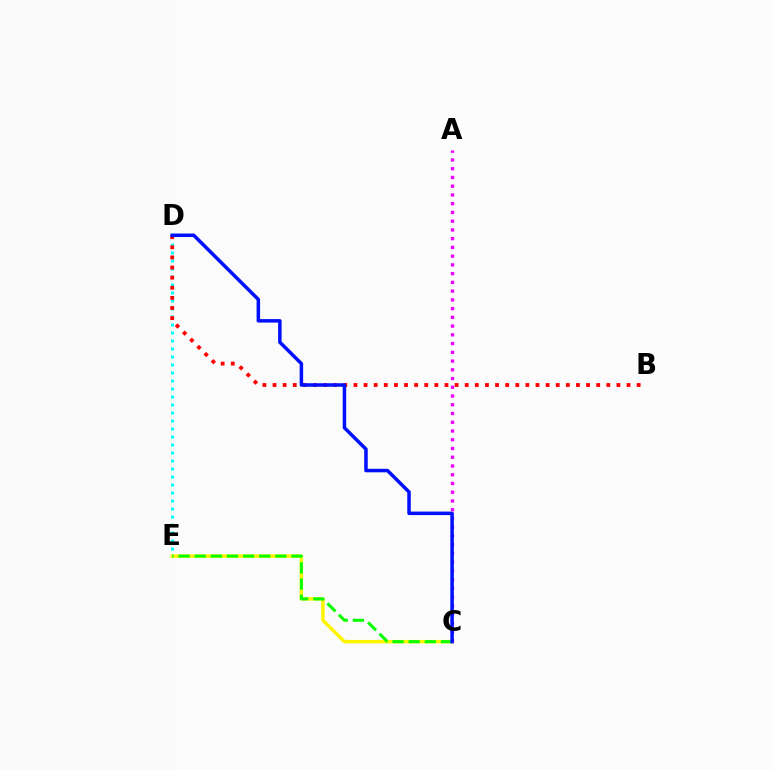{('D', 'E'): [{'color': '#00fff6', 'line_style': 'dotted', 'thickness': 2.17}], ('C', 'E'): [{'color': '#fcf500', 'line_style': 'solid', 'thickness': 2.49}, {'color': '#08ff00', 'line_style': 'dashed', 'thickness': 2.19}], ('A', 'C'): [{'color': '#ee00ff', 'line_style': 'dotted', 'thickness': 2.38}], ('B', 'D'): [{'color': '#ff0000', 'line_style': 'dotted', 'thickness': 2.75}], ('C', 'D'): [{'color': '#0010ff', 'line_style': 'solid', 'thickness': 2.52}]}